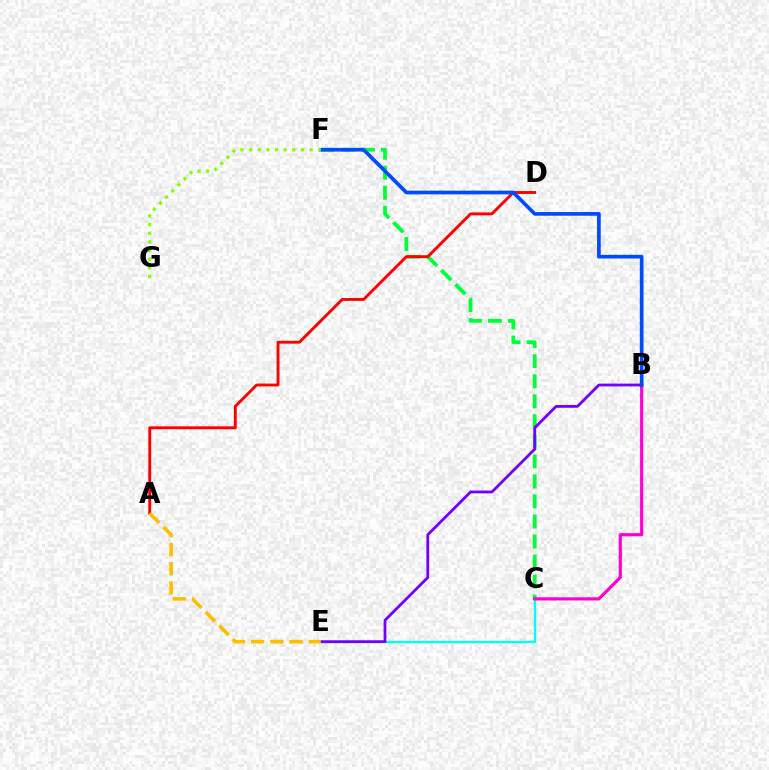{('C', 'E'): [{'color': '#00fff6', 'line_style': 'solid', 'thickness': 1.65}], ('C', 'F'): [{'color': '#00ff39', 'line_style': 'dashed', 'thickness': 2.72}], ('A', 'D'): [{'color': '#ff0000', 'line_style': 'solid', 'thickness': 2.08}], ('B', 'E'): [{'color': '#7200ff', 'line_style': 'solid', 'thickness': 2.0}], ('B', 'C'): [{'color': '#ff00cf', 'line_style': 'solid', 'thickness': 2.28}], ('B', 'F'): [{'color': '#004bff', 'line_style': 'solid', 'thickness': 2.66}], ('A', 'E'): [{'color': '#ffbd00', 'line_style': 'dashed', 'thickness': 2.61}], ('F', 'G'): [{'color': '#84ff00', 'line_style': 'dotted', 'thickness': 2.35}]}